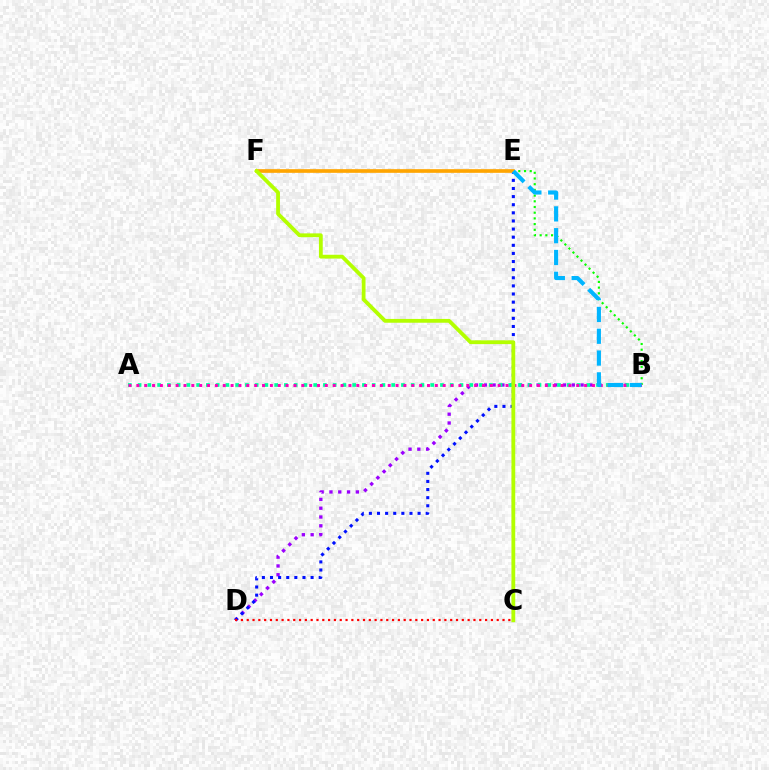{('B', 'D'): [{'color': '#9b00ff', 'line_style': 'dotted', 'thickness': 2.39}], ('D', 'E'): [{'color': '#0010ff', 'line_style': 'dotted', 'thickness': 2.21}], ('B', 'E'): [{'color': '#08ff00', 'line_style': 'dotted', 'thickness': 1.55}, {'color': '#00b5ff', 'line_style': 'dashed', 'thickness': 2.96}], ('A', 'B'): [{'color': '#00ff9d', 'line_style': 'dotted', 'thickness': 2.65}, {'color': '#ff00bd', 'line_style': 'dotted', 'thickness': 2.13}], ('C', 'D'): [{'color': '#ff0000', 'line_style': 'dotted', 'thickness': 1.58}], ('E', 'F'): [{'color': '#ffa500', 'line_style': 'solid', 'thickness': 2.64}], ('C', 'F'): [{'color': '#b3ff00', 'line_style': 'solid', 'thickness': 2.74}]}